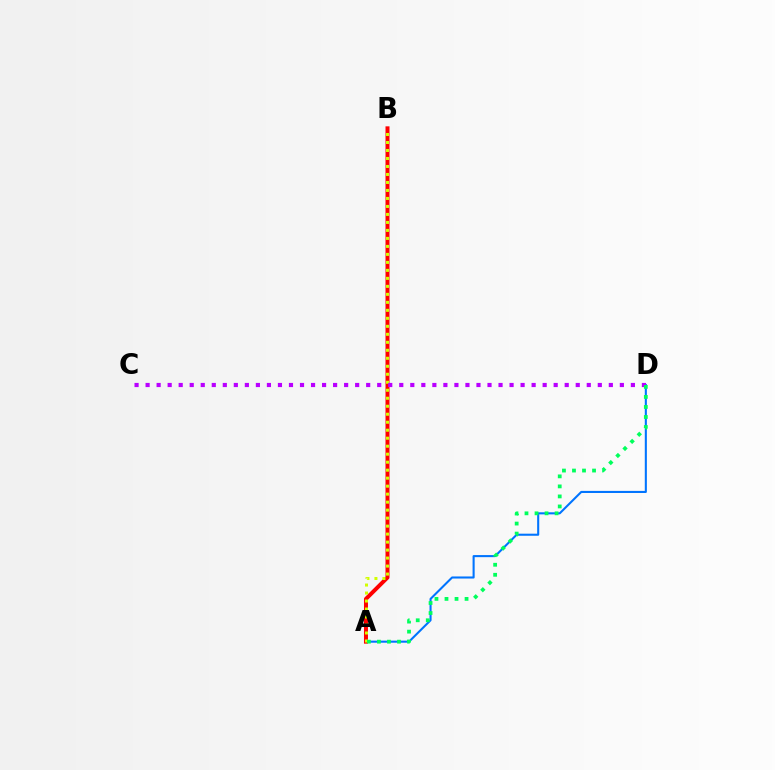{('A', 'D'): [{'color': '#0074ff', 'line_style': 'solid', 'thickness': 1.5}, {'color': '#00ff5c', 'line_style': 'dotted', 'thickness': 2.72}], ('A', 'B'): [{'color': '#ff0000', 'line_style': 'solid', 'thickness': 2.87}, {'color': '#d1ff00', 'line_style': 'dotted', 'thickness': 2.17}], ('C', 'D'): [{'color': '#b900ff', 'line_style': 'dotted', 'thickness': 3.0}]}